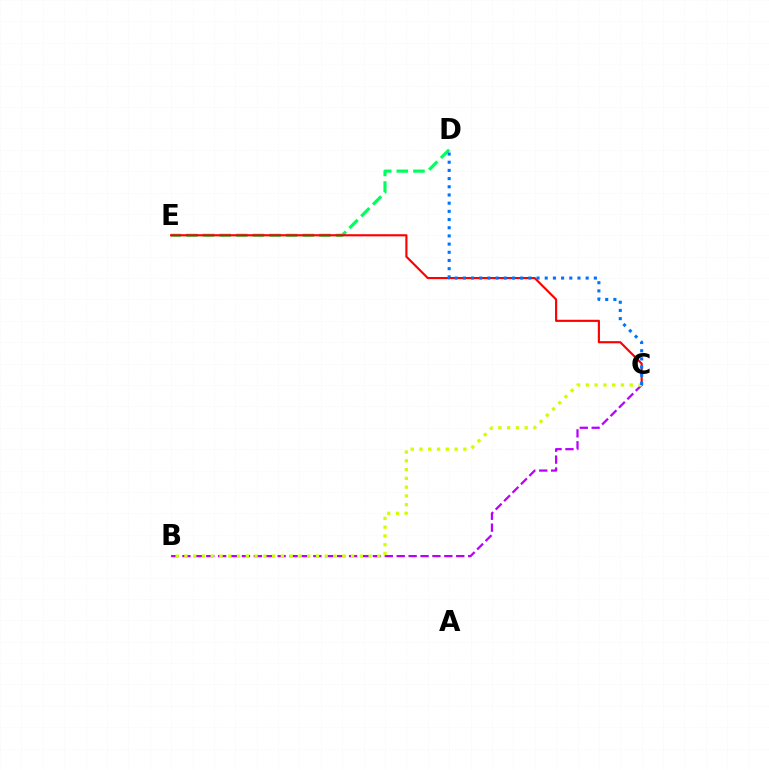{('D', 'E'): [{'color': '#00ff5c', 'line_style': 'dashed', 'thickness': 2.26}], ('C', 'E'): [{'color': '#ff0000', 'line_style': 'solid', 'thickness': 1.55}], ('B', 'C'): [{'color': '#b900ff', 'line_style': 'dashed', 'thickness': 1.62}, {'color': '#d1ff00', 'line_style': 'dotted', 'thickness': 2.38}], ('C', 'D'): [{'color': '#0074ff', 'line_style': 'dotted', 'thickness': 2.22}]}